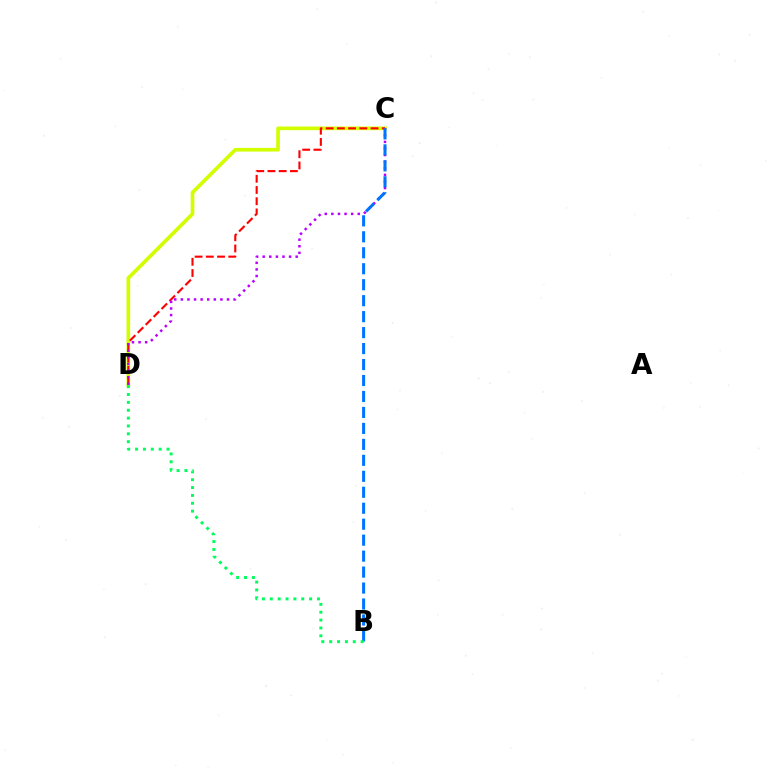{('C', 'D'): [{'color': '#d1ff00', 'line_style': 'solid', 'thickness': 2.64}, {'color': '#ff0000', 'line_style': 'dashed', 'thickness': 1.52}, {'color': '#b900ff', 'line_style': 'dotted', 'thickness': 1.79}], ('B', 'C'): [{'color': '#0074ff', 'line_style': 'dashed', 'thickness': 2.17}], ('B', 'D'): [{'color': '#00ff5c', 'line_style': 'dotted', 'thickness': 2.14}]}